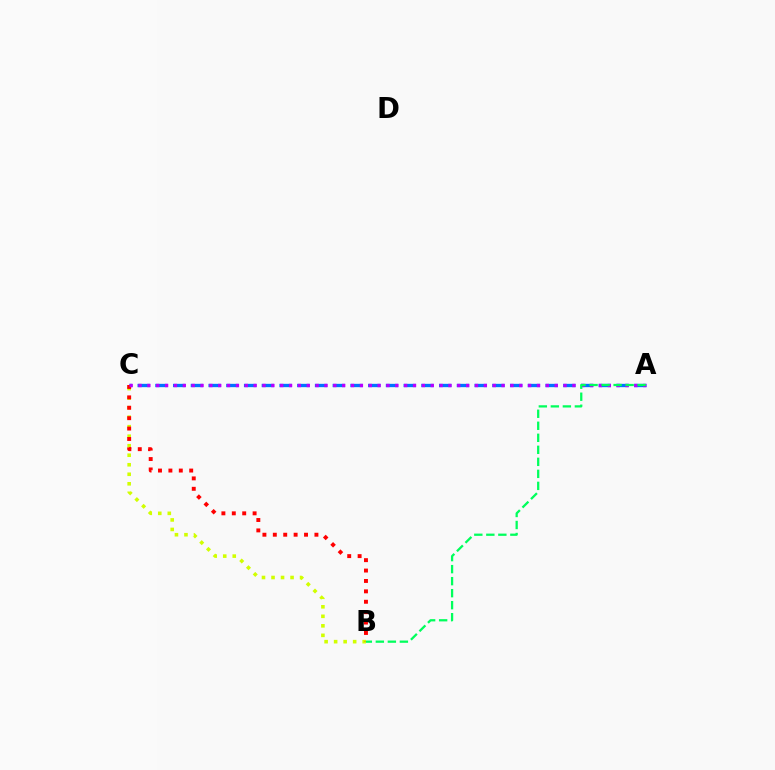{('A', 'C'): [{'color': '#0074ff', 'line_style': 'dashed', 'thickness': 2.41}, {'color': '#b900ff', 'line_style': 'dotted', 'thickness': 2.41}], ('B', 'C'): [{'color': '#d1ff00', 'line_style': 'dotted', 'thickness': 2.59}, {'color': '#ff0000', 'line_style': 'dotted', 'thickness': 2.83}], ('A', 'B'): [{'color': '#00ff5c', 'line_style': 'dashed', 'thickness': 1.63}]}